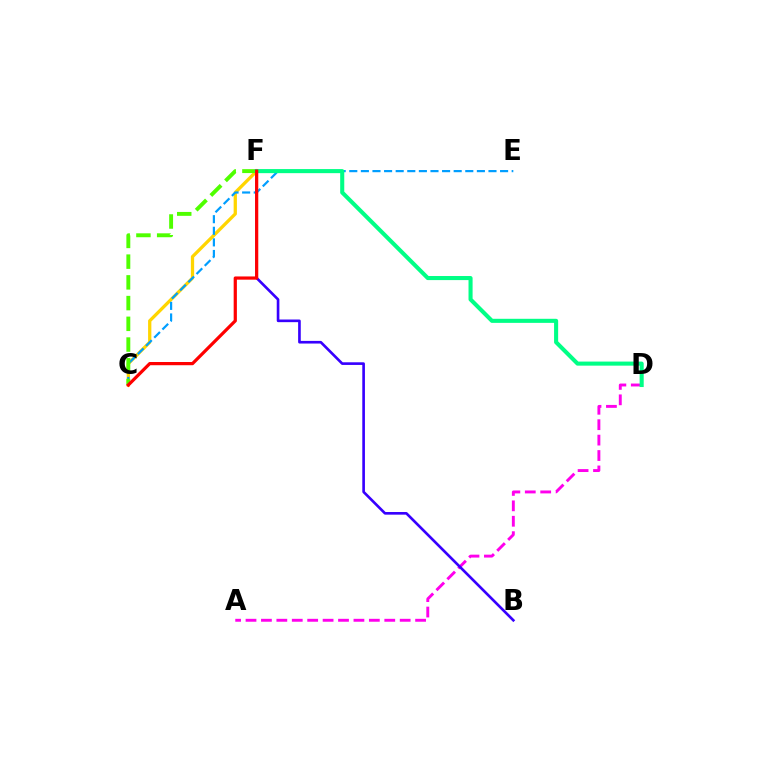{('C', 'F'): [{'color': '#ffd500', 'line_style': 'solid', 'thickness': 2.36}, {'color': '#4fff00', 'line_style': 'dashed', 'thickness': 2.82}, {'color': '#ff0000', 'line_style': 'solid', 'thickness': 2.32}], ('A', 'D'): [{'color': '#ff00ed', 'line_style': 'dashed', 'thickness': 2.09}], ('B', 'F'): [{'color': '#3700ff', 'line_style': 'solid', 'thickness': 1.91}], ('C', 'E'): [{'color': '#009eff', 'line_style': 'dashed', 'thickness': 1.58}], ('D', 'F'): [{'color': '#00ff86', 'line_style': 'solid', 'thickness': 2.94}]}